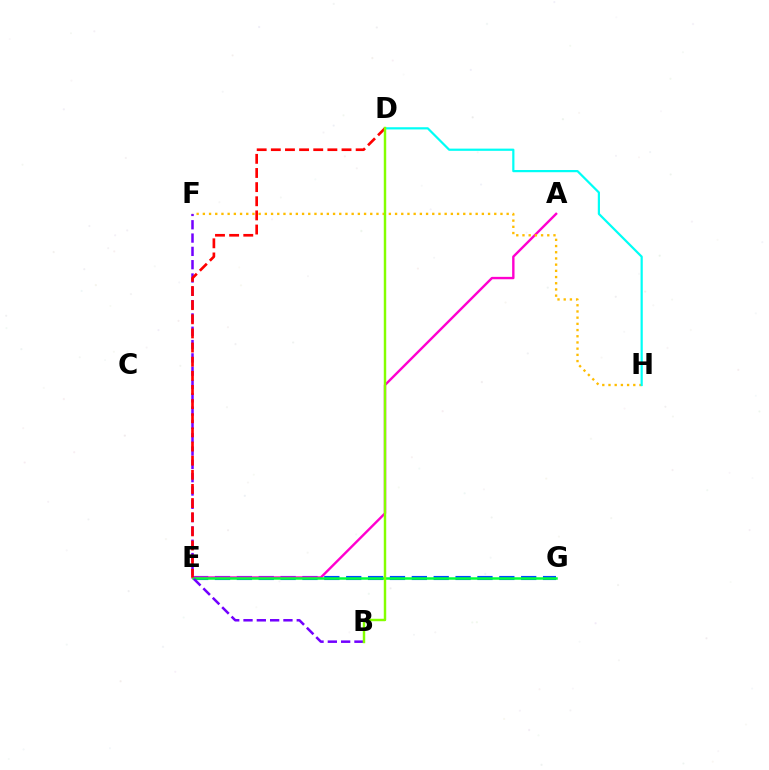{('E', 'G'): [{'color': '#004bff', 'line_style': 'dashed', 'thickness': 2.97}, {'color': '#00ff39', 'line_style': 'solid', 'thickness': 1.8}], ('A', 'E'): [{'color': '#ff00cf', 'line_style': 'solid', 'thickness': 1.72}], ('B', 'F'): [{'color': '#7200ff', 'line_style': 'dashed', 'thickness': 1.81}], ('F', 'H'): [{'color': '#ffbd00', 'line_style': 'dotted', 'thickness': 1.68}], ('D', 'H'): [{'color': '#00fff6', 'line_style': 'solid', 'thickness': 1.59}], ('D', 'E'): [{'color': '#ff0000', 'line_style': 'dashed', 'thickness': 1.92}], ('B', 'D'): [{'color': '#84ff00', 'line_style': 'solid', 'thickness': 1.76}]}